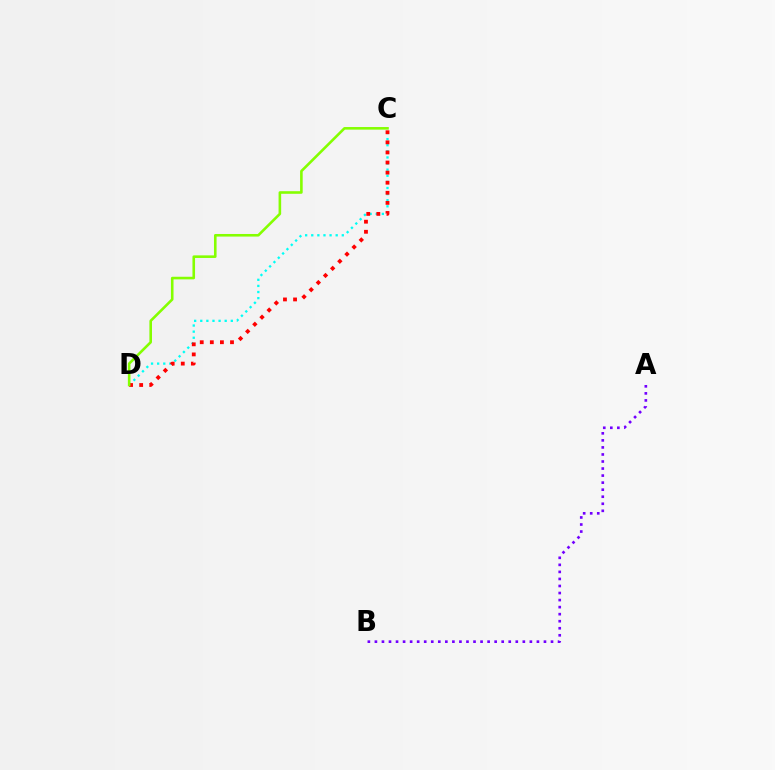{('C', 'D'): [{'color': '#00fff6', 'line_style': 'dotted', 'thickness': 1.66}, {'color': '#ff0000', 'line_style': 'dotted', 'thickness': 2.74}, {'color': '#84ff00', 'line_style': 'solid', 'thickness': 1.87}], ('A', 'B'): [{'color': '#7200ff', 'line_style': 'dotted', 'thickness': 1.91}]}